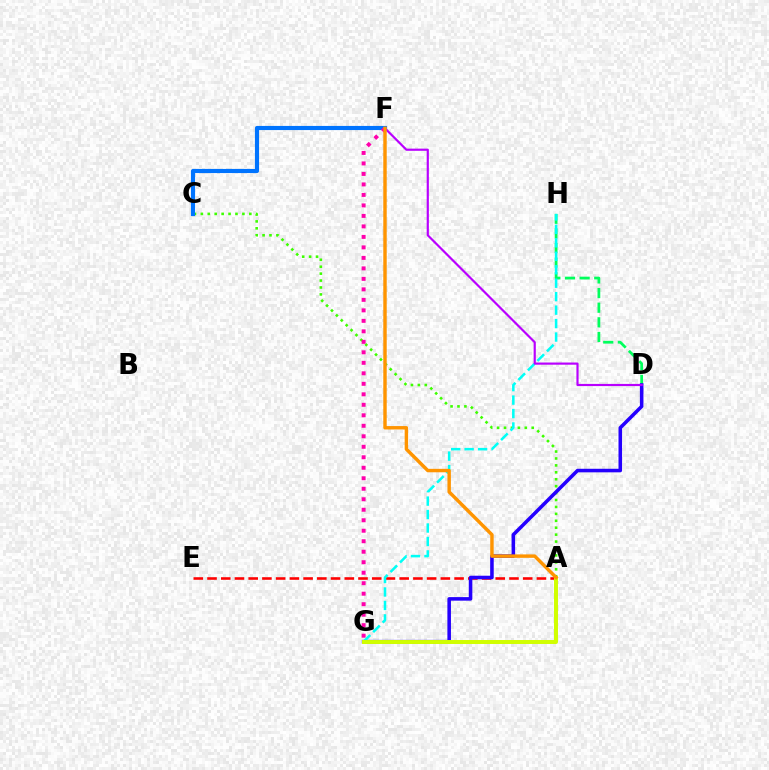{('A', 'C'): [{'color': '#3dff00', 'line_style': 'dotted', 'thickness': 1.88}], ('D', 'H'): [{'color': '#00ff5c', 'line_style': 'dashed', 'thickness': 1.99}], ('A', 'E'): [{'color': '#ff0000', 'line_style': 'dashed', 'thickness': 1.86}], ('D', 'G'): [{'color': '#2500ff', 'line_style': 'solid', 'thickness': 2.56}], ('C', 'F'): [{'color': '#0074ff', 'line_style': 'solid', 'thickness': 2.97}], ('F', 'G'): [{'color': '#ff00ac', 'line_style': 'dotted', 'thickness': 2.85}], ('G', 'H'): [{'color': '#00fff6', 'line_style': 'dashed', 'thickness': 1.83}], ('A', 'G'): [{'color': '#d1ff00', 'line_style': 'solid', 'thickness': 2.85}], ('D', 'F'): [{'color': '#b900ff', 'line_style': 'solid', 'thickness': 1.57}], ('A', 'F'): [{'color': '#ff9400', 'line_style': 'solid', 'thickness': 2.47}]}